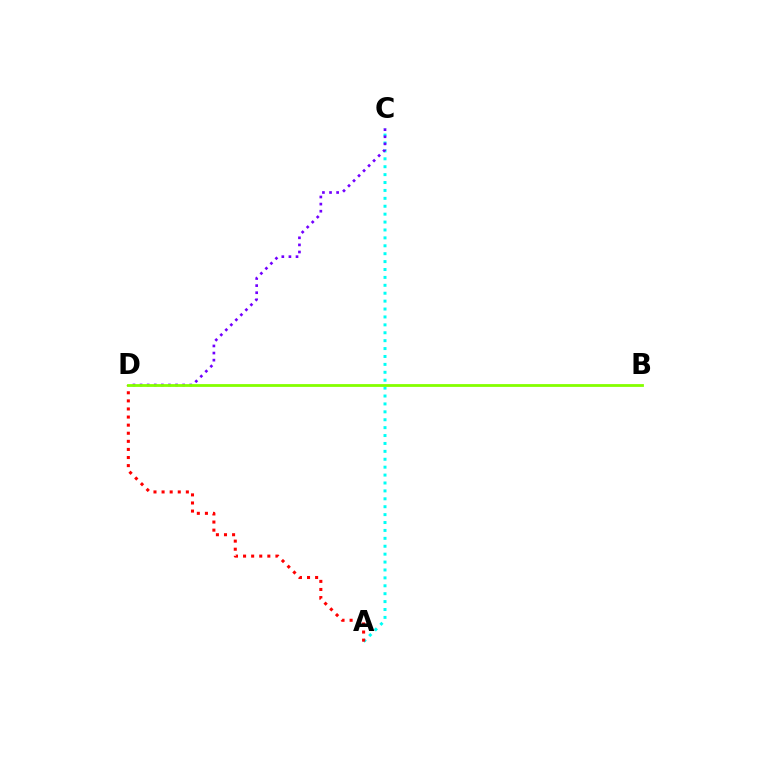{('A', 'C'): [{'color': '#00fff6', 'line_style': 'dotted', 'thickness': 2.15}], ('C', 'D'): [{'color': '#7200ff', 'line_style': 'dotted', 'thickness': 1.93}], ('A', 'D'): [{'color': '#ff0000', 'line_style': 'dotted', 'thickness': 2.2}], ('B', 'D'): [{'color': '#84ff00', 'line_style': 'solid', 'thickness': 2.01}]}